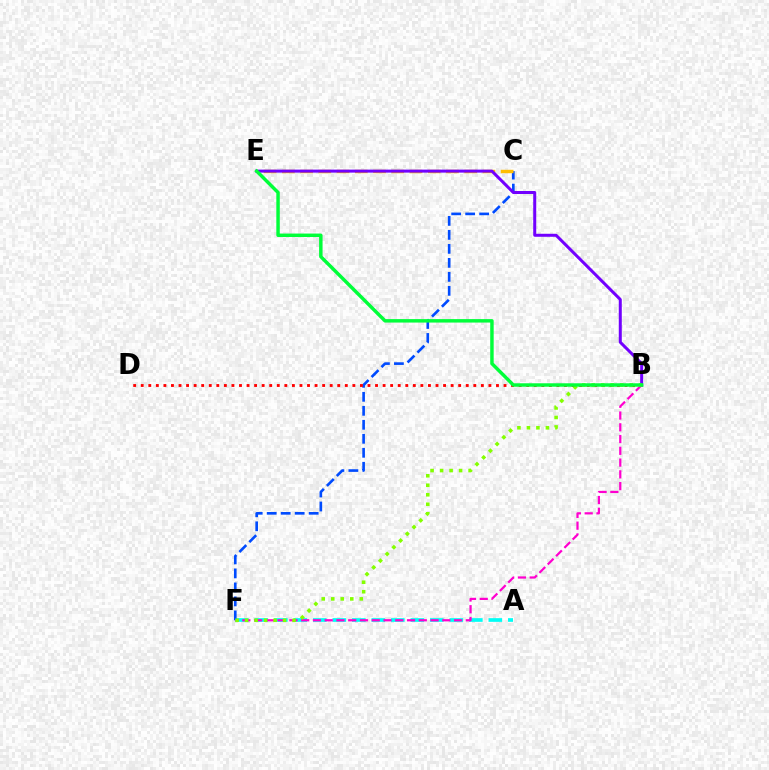{('A', 'F'): [{'color': '#00fff6', 'line_style': 'dashed', 'thickness': 2.65}], ('C', 'F'): [{'color': '#004bff', 'line_style': 'dashed', 'thickness': 1.9}], ('B', 'D'): [{'color': '#ff0000', 'line_style': 'dotted', 'thickness': 2.05}], ('C', 'E'): [{'color': '#ffbd00', 'line_style': 'dashed', 'thickness': 2.48}], ('B', 'F'): [{'color': '#ff00cf', 'line_style': 'dashed', 'thickness': 1.6}, {'color': '#84ff00', 'line_style': 'dotted', 'thickness': 2.58}], ('B', 'E'): [{'color': '#7200ff', 'line_style': 'solid', 'thickness': 2.17}, {'color': '#00ff39', 'line_style': 'solid', 'thickness': 2.49}]}